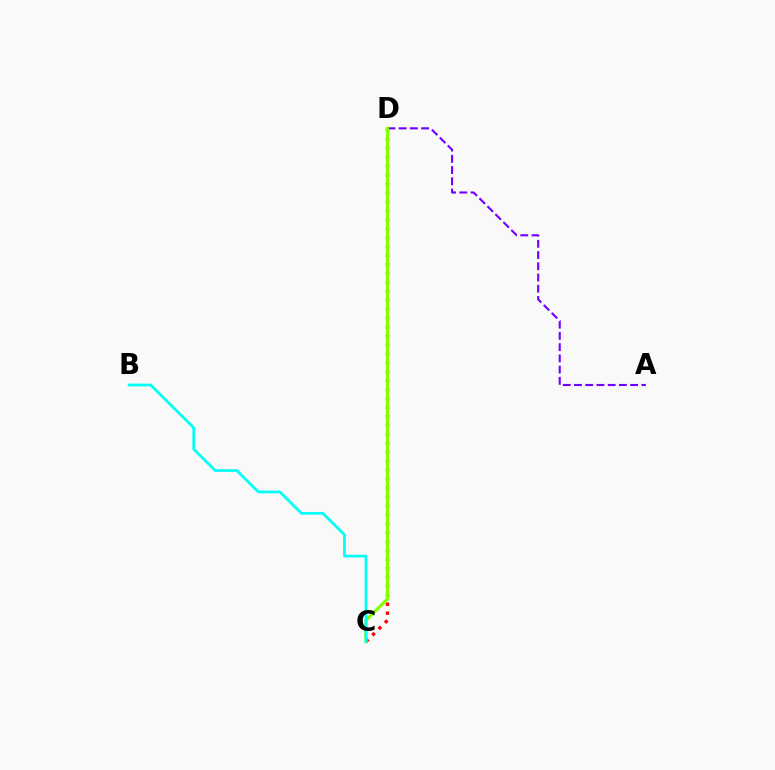{('A', 'D'): [{'color': '#7200ff', 'line_style': 'dashed', 'thickness': 1.53}], ('C', 'D'): [{'color': '#ff0000', 'line_style': 'dotted', 'thickness': 2.43}, {'color': '#84ff00', 'line_style': 'solid', 'thickness': 2.28}], ('B', 'C'): [{'color': '#00fff6', 'line_style': 'solid', 'thickness': 1.97}]}